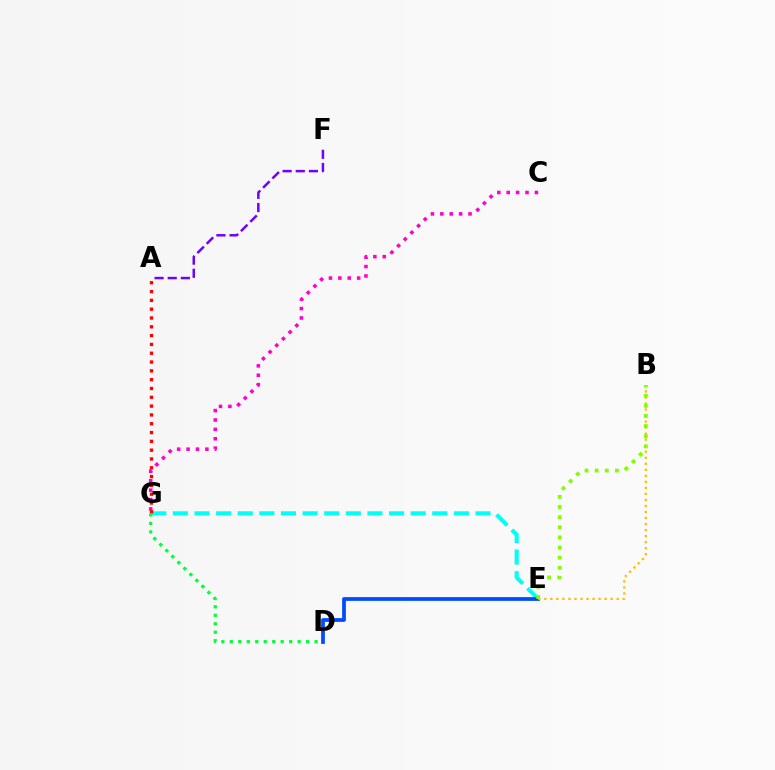{('E', 'G'): [{'color': '#00fff6', 'line_style': 'dashed', 'thickness': 2.94}], ('C', 'G'): [{'color': '#ff00cf', 'line_style': 'dotted', 'thickness': 2.55}], ('A', 'G'): [{'color': '#ff0000', 'line_style': 'dotted', 'thickness': 2.39}], ('D', 'E'): [{'color': '#004bff', 'line_style': 'solid', 'thickness': 2.7}], ('B', 'E'): [{'color': '#ffbd00', 'line_style': 'dotted', 'thickness': 1.64}, {'color': '#84ff00', 'line_style': 'dotted', 'thickness': 2.75}], ('D', 'G'): [{'color': '#00ff39', 'line_style': 'dotted', 'thickness': 2.3}], ('A', 'F'): [{'color': '#7200ff', 'line_style': 'dashed', 'thickness': 1.79}]}